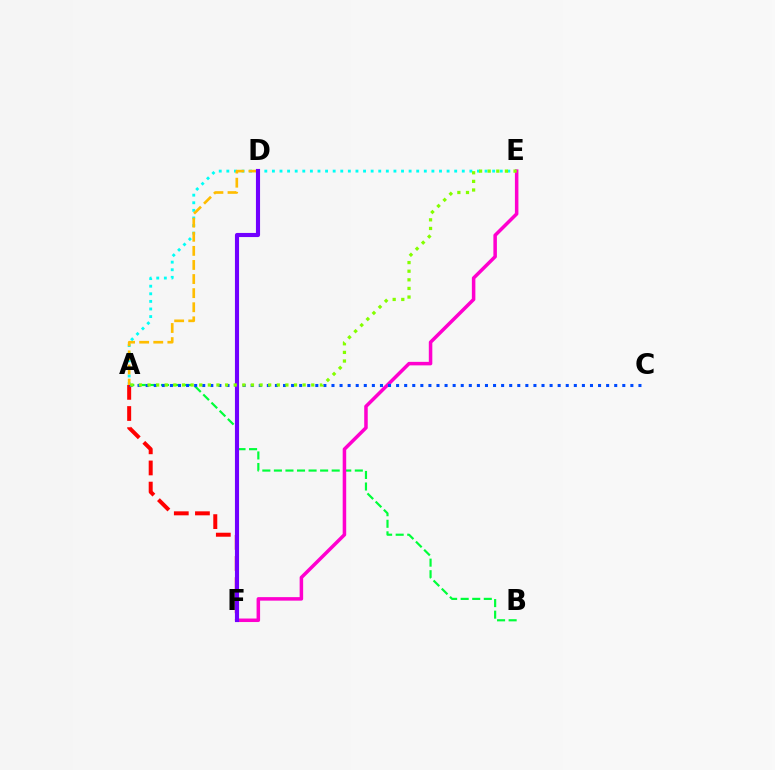{('A', 'B'): [{'color': '#00ff39', 'line_style': 'dashed', 'thickness': 1.57}], ('A', 'E'): [{'color': '#00fff6', 'line_style': 'dotted', 'thickness': 2.06}, {'color': '#84ff00', 'line_style': 'dotted', 'thickness': 2.34}], ('A', 'F'): [{'color': '#ff0000', 'line_style': 'dashed', 'thickness': 2.87}], ('E', 'F'): [{'color': '#ff00cf', 'line_style': 'solid', 'thickness': 2.53}], ('A', 'C'): [{'color': '#004bff', 'line_style': 'dotted', 'thickness': 2.19}], ('A', 'D'): [{'color': '#ffbd00', 'line_style': 'dashed', 'thickness': 1.91}], ('D', 'F'): [{'color': '#7200ff', 'line_style': 'solid', 'thickness': 2.96}]}